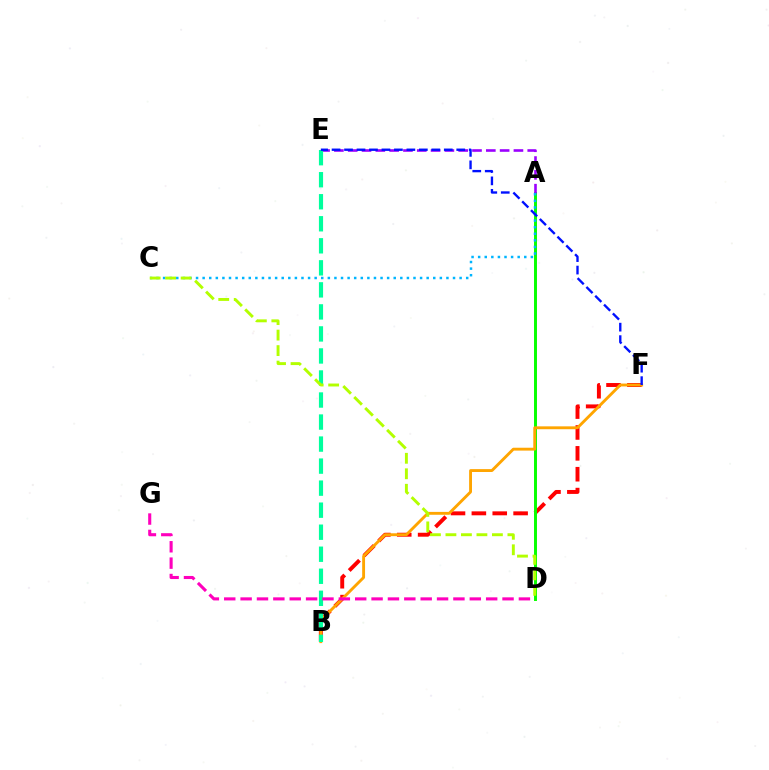{('B', 'F'): [{'color': '#ff0000', 'line_style': 'dashed', 'thickness': 2.84}, {'color': '#ffa500', 'line_style': 'solid', 'thickness': 2.07}], ('A', 'D'): [{'color': '#08ff00', 'line_style': 'solid', 'thickness': 2.13}], ('A', 'E'): [{'color': '#9b00ff', 'line_style': 'dashed', 'thickness': 1.88}], ('A', 'C'): [{'color': '#00b5ff', 'line_style': 'dotted', 'thickness': 1.79}], ('B', 'E'): [{'color': '#00ff9d', 'line_style': 'dashed', 'thickness': 2.99}], ('E', 'F'): [{'color': '#0010ff', 'line_style': 'dashed', 'thickness': 1.69}], ('D', 'G'): [{'color': '#ff00bd', 'line_style': 'dashed', 'thickness': 2.22}], ('C', 'D'): [{'color': '#b3ff00', 'line_style': 'dashed', 'thickness': 2.1}]}